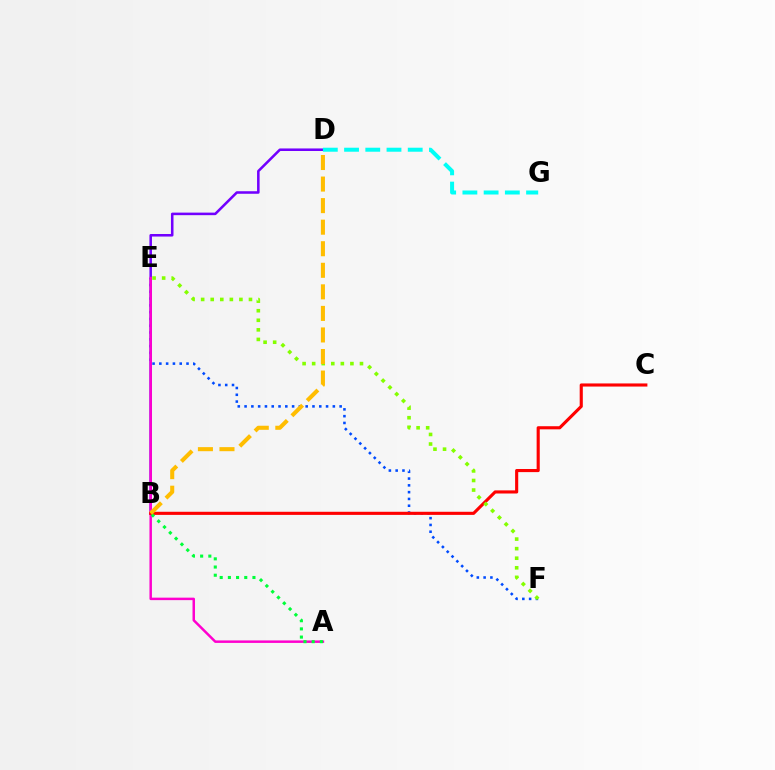{('E', 'F'): [{'color': '#004bff', 'line_style': 'dotted', 'thickness': 1.84}, {'color': '#84ff00', 'line_style': 'dotted', 'thickness': 2.6}], ('B', 'D'): [{'color': '#7200ff', 'line_style': 'solid', 'thickness': 1.83}, {'color': '#ffbd00', 'line_style': 'dashed', 'thickness': 2.93}], ('A', 'E'): [{'color': '#ff00cf', 'line_style': 'solid', 'thickness': 1.79}], ('D', 'G'): [{'color': '#00fff6', 'line_style': 'dashed', 'thickness': 2.88}], ('B', 'C'): [{'color': '#ff0000', 'line_style': 'solid', 'thickness': 2.24}], ('A', 'B'): [{'color': '#00ff39', 'line_style': 'dotted', 'thickness': 2.22}]}